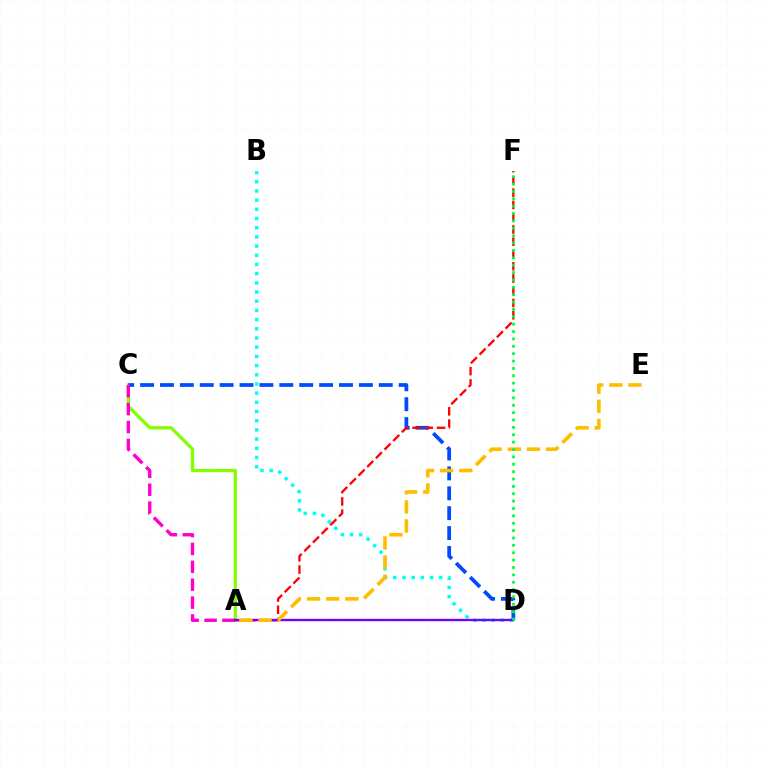{('B', 'D'): [{'color': '#00fff6', 'line_style': 'dotted', 'thickness': 2.5}], ('A', 'C'): [{'color': '#84ff00', 'line_style': 'solid', 'thickness': 2.37}, {'color': '#ff00cf', 'line_style': 'dashed', 'thickness': 2.43}], ('C', 'D'): [{'color': '#004bff', 'line_style': 'dashed', 'thickness': 2.7}], ('A', 'F'): [{'color': '#ff0000', 'line_style': 'dashed', 'thickness': 1.67}], ('A', 'D'): [{'color': '#7200ff', 'line_style': 'solid', 'thickness': 1.7}], ('A', 'E'): [{'color': '#ffbd00', 'line_style': 'dashed', 'thickness': 2.6}], ('D', 'F'): [{'color': '#00ff39', 'line_style': 'dotted', 'thickness': 2.0}]}